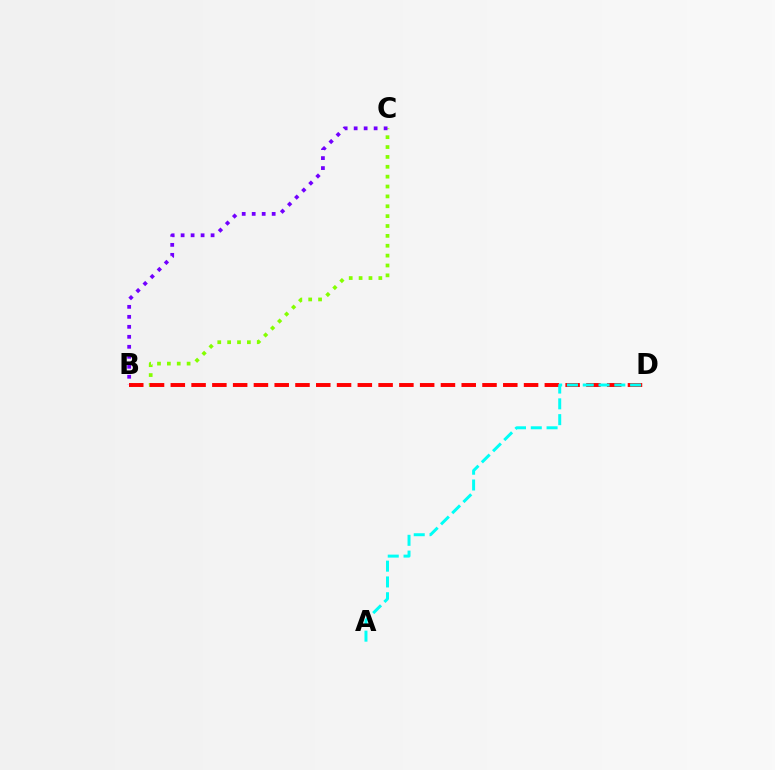{('B', 'C'): [{'color': '#84ff00', 'line_style': 'dotted', 'thickness': 2.68}, {'color': '#7200ff', 'line_style': 'dotted', 'thickness': 2.71}], ('B', 'D'): [{'color': '#ff0000', 'line_style': 'dashed', 'thickness': 2.82}], ('A', 'D'): [{'color': '#00fff6', 'line_style': 'dashed', 'thickness': 2.15}]}